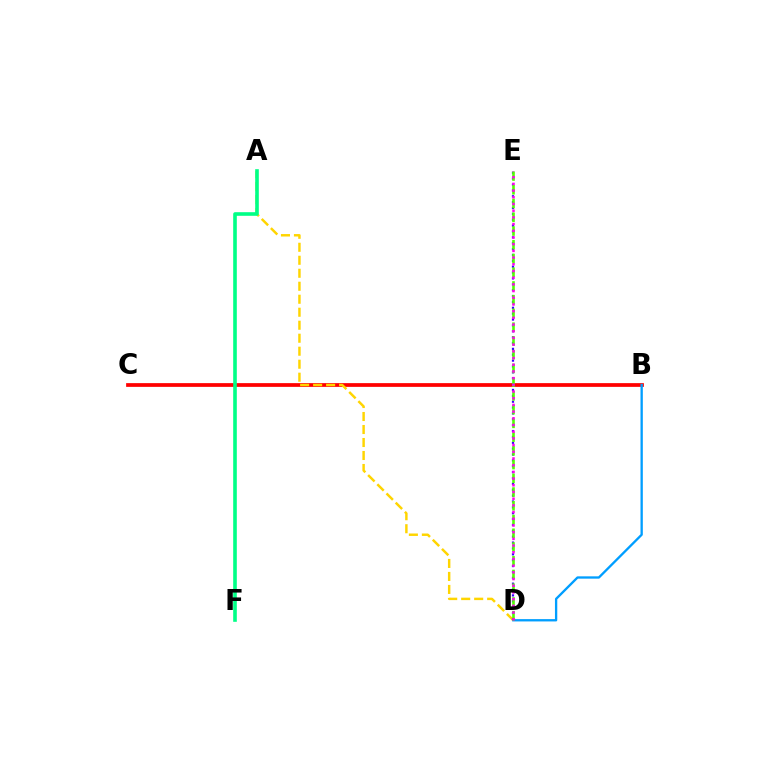{('B', 'C'): [{'color': '#ff0000', 'line_style': 'solid', 'thickness': 2.69}], ('A', 'D'): [{'color': '#ffd500', 'line_style': 'dashed', 'thickness': 1.77}], ('D', 'E'): [{'color': '#3700ff', 'line_style': 'dotted', 'thickness': 1.59}, {'color': '#4fff00', 'line_style': 'dashed', 'thickness': 1.87}, {'color': '#ff00ed', 'line_style': 'dotted', 'thickness': 1.82}], ('B', 'D'): [{'color': '#009eff', 'line_style': 'solid', 'thickness': 1.67}], ('A', 'F'): [{'color': '#00ff86', 'line_style': 'solid', 'thickness': 2.61}]}